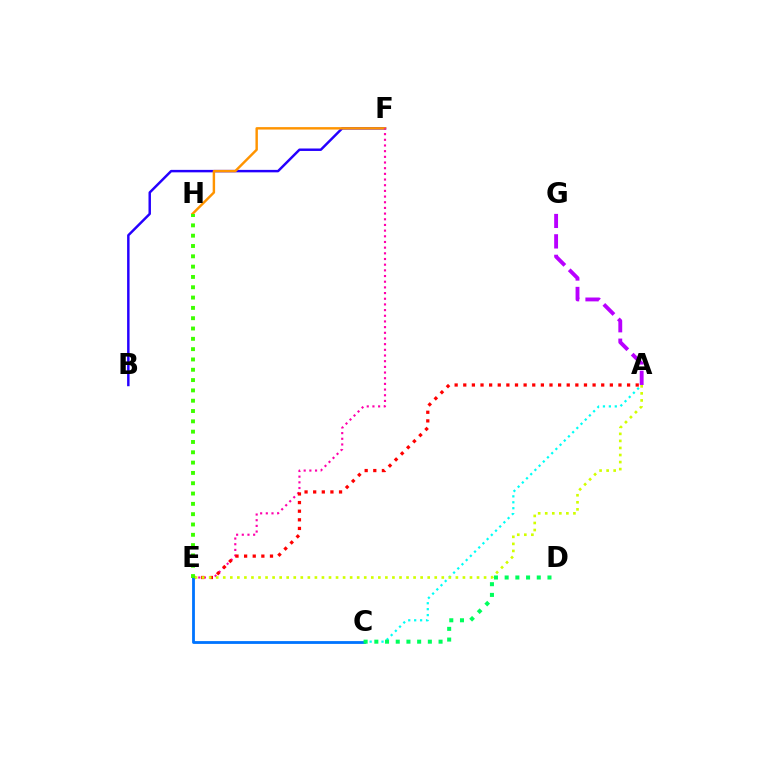{('B', 'F'): [{'color': '#2500ff', 'line_style': 'solid', 'thickness': 1.77}], ('F', 'H'): [{'color': '#ff9400', 'line_style': 'solid', 'thickness': 1.75}], ('E', 'F'): [{'color': '#ff00ac', 'line_style': 'dotted', 'thickness': 1.54}], ('A', 'G'): [{'color': '#b900ff', 'line_style': 'dashed', 'thickness': 2.78}], ('A', 'E'): [{'color': '#ff0000', 'line_style': 'dotted', 'thickness': 2.34}, {'color': '#d1ff00', 'line_style': 'dotted', 'thickness': 1.92}], ('A', 'C'): [{'color': '#00fff6', 'line_style': 'dotted', 'thickness': 1.61}], ('C', 'E'): [{'color': '#0074ff', 'line_style': 'solid', 'thickness': 2.02}], ('E', 'H'): [{'color': '#3dff00', 'line_style': 'dotted', 'thickness': 2.8}], ('C', 'D'): [{'color': '#00ff5c', 'line_style': 'dotted', 'thickness': 2.91}]}